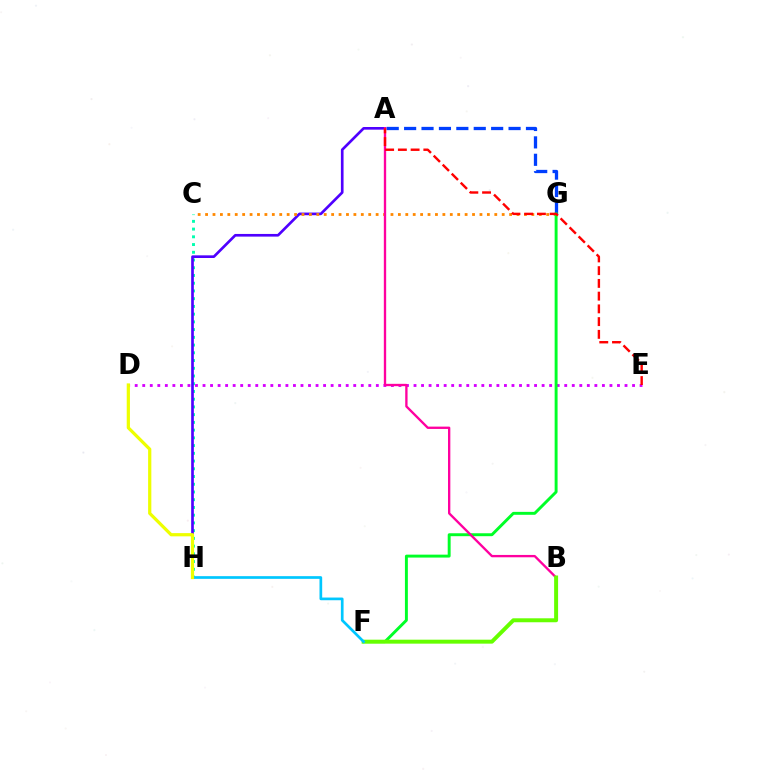{('C', 'H'): [{'color': '#00ffaf', 'line_style': 'dotted', 'thickness': 2.1}], ('D', 'E'): [{'color': '#d600ff', 'line_style': 'dotted', 'thickness': 2.05}], ('A', 'G'): [{'color': '#003fff', 'line_style': 'dashed', 'thickness': 2.36}], ('A', 'H'): [{'color': '#4f00ff', 'line_style': 'solid', 'thickness': 1.92}], ('C', 'G'): [{'color': '#ff8800', 'line_style': 'dotted', 'thickness': 2.01}], ('F', 'G'): [{'color': '#00ff27', 'line_style': 'solid', 'thickness': 2.11}], ('A', 'B'): [{'color': '#ff00a0', 'line_style': 'solid', 'thickness': 1.68}], ('A', 'E'): [{'color': '#ff0000', 'line_style': 'dashed', 'thickness': 1.73}], ('B', 'F'): [{'color': '#66ff00', 'line_style': 'solid', 'thickness': 2.85}], ('F', 'H'): [{'color': '#00c7ff', 'line_style': 'solid', 'thickness': 1.94}], ('D', 'H'): [{'color': '#eeff00', 'line_style': 'solid', 'thickness': 2.32}]}